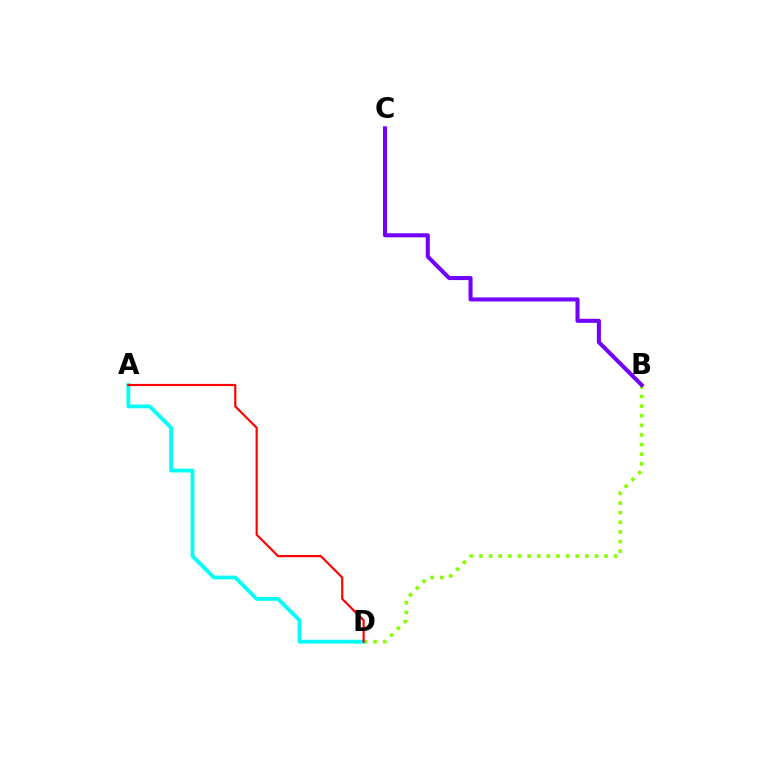{('B', 'D'): [{'color': '#84ff00', 'line_style': 'dotted', 'thickness': 2.61}], ('A', 'D'): [{'color': '#00fff6', 'line_style': 'solid', 'thickness': 2.74}, {'color': '#ff0000', 'line_style': 'solid', 'thickness': 1.56}], ('B', 'C'): [{'color': '#7200ff', 'line_style': 'solid', 'thickness': 2.91}]}